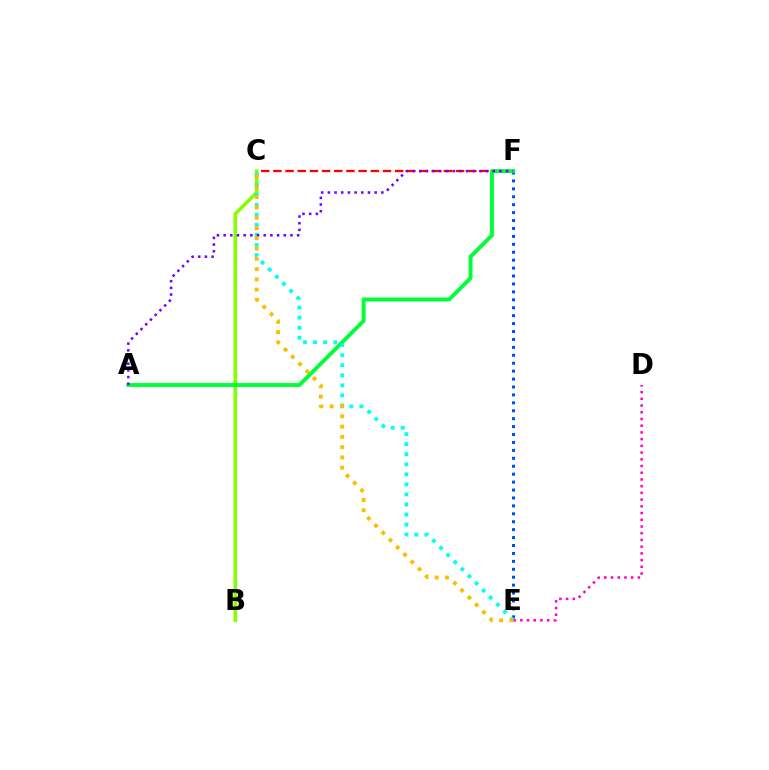{('C', 'F'): [{'color': '#ff0000', 'line_style': 'dashed', 'thickness': 1.65}], ('B', 'C'): [{'color': '#84ff00', 'line_style': 'solid', 'thickness': 2.61}], ('E', 'F'): [{'color': '#004bff', 'line_style': 'dotted', 'thickness': 2.15}], ('A', 'F'): [{'color': '#00ff39', 'line_style': 'solid', 'thickness': 2.82}, {'color': '#7200ff', 'line_style': 'dotted', 'thickness': 1.82}], ('C', 'E'): [{'color': '#00fff6', 'line_style': 'dotted', 'thickness': 2.73}, {'color': '#ffbd00', 'line_style': 'dotted', 'thickness': 2.79}], ('D', 'E'): [{'color': '#ff00cf', 'line_style': 'dotted', 'thickness': 1.83}]}